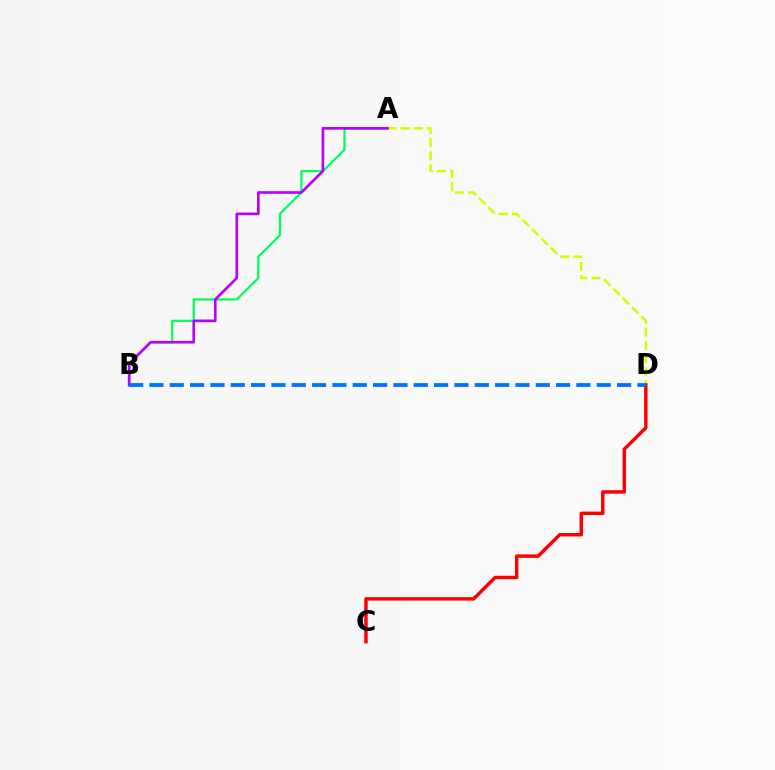{('A', 'B'): [{'color': '#00ff5c', 'line_style': 'solid', 'thickness': 1.61}, {'color': '#b900ff', 'line_style': 'solid', 'thickness': 1.93}], ('A', 'D'): [{'color': '#d1ff00', 'line_style': 'dashed', 'thickness': 1.79}], ('C', 'D'): [{'color': '#ff0000', 'line_style': 'solid', 'thickness': 2.49}], ('B', 'D'): [{'color': '#0074ff', 'line_style': 'dashed', 'thickness': 2.76}]}